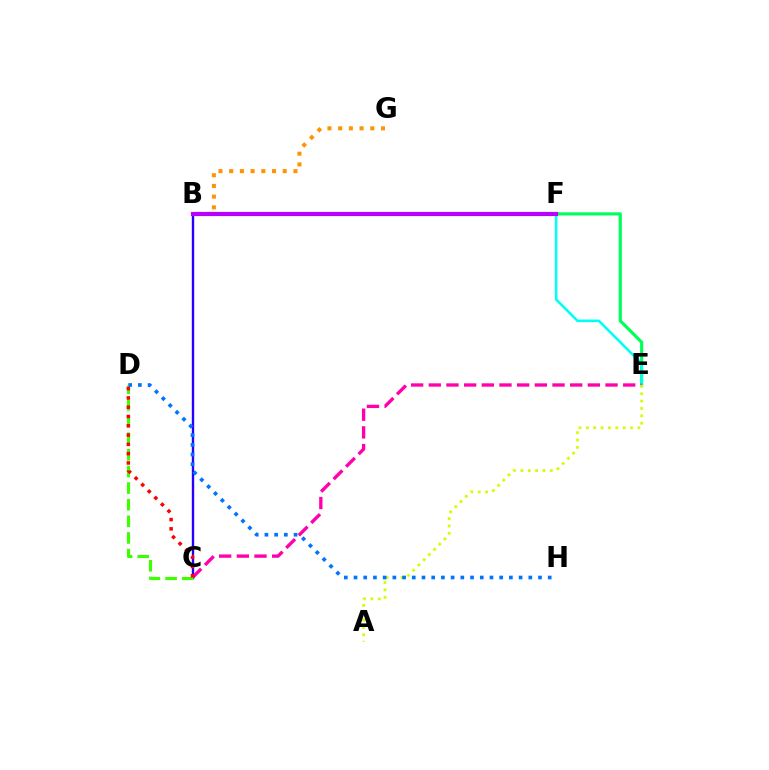{('E', 'F'): [{'color': '#00ff5c', 'line_style': 'solid', 'thickness': 2.28}, {'color': '#00fff6', 'line_style': 'solid', 'thickness': 1.85}], ('C', 'E'): [{'color': '#ff00ac', 'line_style': 'dashed', 'thickness': 2.4}], ('A', 'E'): [{'color': '#d1ff00', 'line_style': 'dotted', 'thickness': 2.0}], ('B', 'C'): [{'color': '#2500ff', 'line_style': 'solid', 'thickness': 1.71}], ('C', 'D'): [{'color': '#3dff00', 'line_style': 'dashed', 'thickness': 2.26}, {'color': '#ff0000', 'line_style': 'dotted', 'thickness': 2.52}], ('B', 'G'): [{'color': '#ff9400', 'line_style': 'dotted', 'thickness': 2.91}], ('D', 'H'): [{'color': '#0074ff', 'line_style': 'dotted', 'thickness': 2.64}], ('B', 'F'): [{'color': '#b900ff', 'line_style': 'solid', 'thickness': 3.0}]}